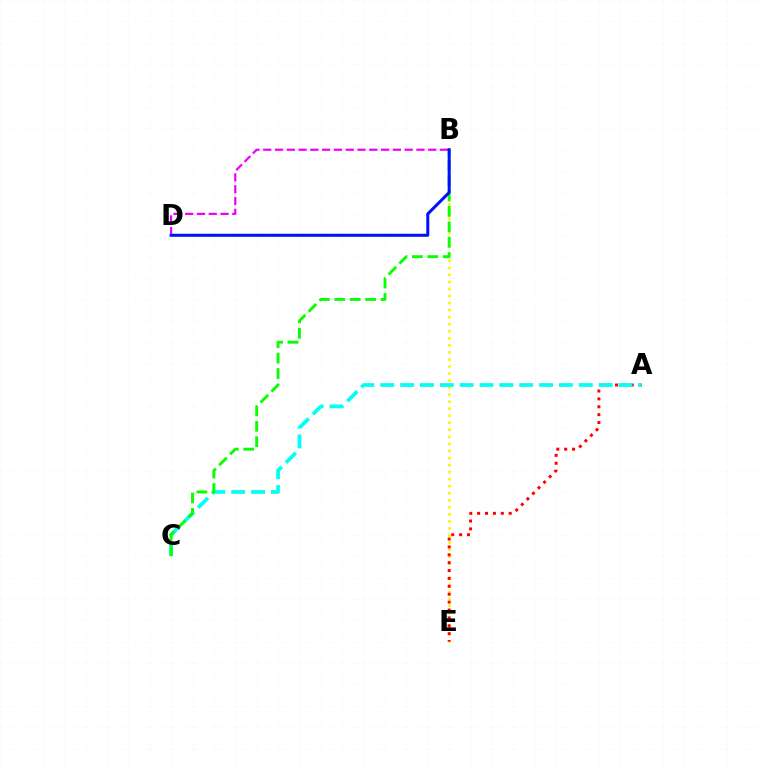{('B', 'E'): [{'color': '#fcf500', 'line_style': 'dotted', 'thickness': 1.91}], ('A', 'E'): [{'color': '#ff0000', 'line_style': 'dotted', 'thickness': 2.14}], ('A', 'C'): [{'color': '#00fff6', 'line_style': 'dashed', 'thickness': 2.7}], ('B', 'C'): [{'color': '#08ff00', 'line_style': 'dashed', 'thickness': 2.09}], ('B', 'D'): [{'color': '#ee00ff', 'line_style': 'dashed', 'thickness': 1.6}, {'color': '#0010ff', 'line_style': 'solid', 'thickness': 2.18}]}